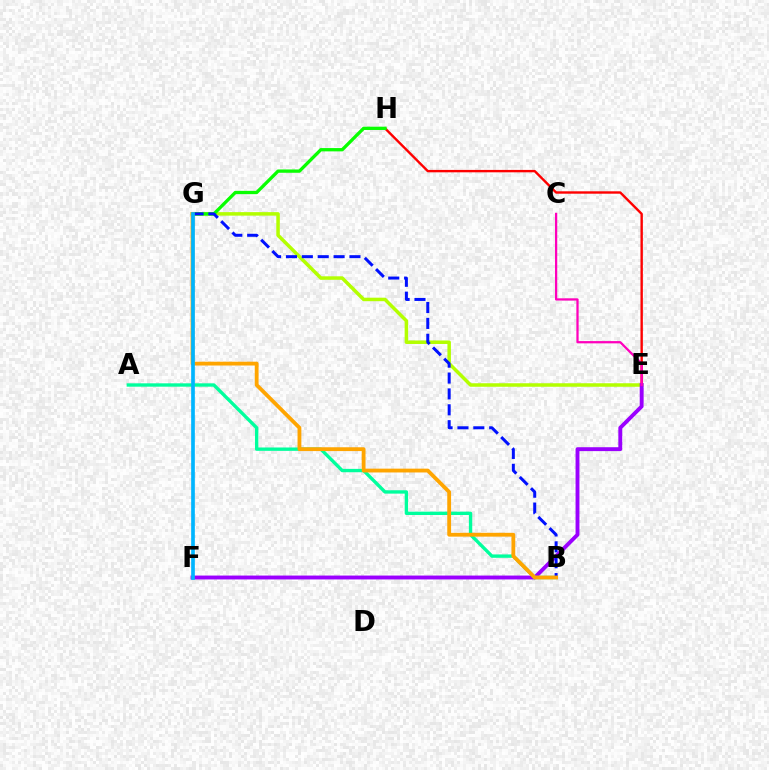{('E', 'H'): [{'color': '#ff0000', 'line_style': 'solid', 'thickness': 1.72}], ('E', 'G'): [{'color': '#b3ff00', 'line_style': 'solid', 'thickness': 2.52}], ('E', 'F'): [{'color': '#9b00ff', 'line_style': 'solid', 'thickness': 2.8}], ('A', 'B'): [{'color': '#00ff9d', 'line_style': 'solid', 'thickness': 2.42}], ('G', 'H'): [{'color': '#08ff00', 'line_style': 'solid', 'thickness': 2.37}], ('B', 'G'): [{'color': '#0010ff', 'line_style': 'dashed', 'thickness': 2.16}, {'color': '#ffa500', 'line_style': 'solid', 'thickness': 2.75}], ('F', 'G'): [{'color': '#00b5ff', 'line_style': 'solid', 'thickness': 2.64}], ('C', 'E'): [{'color': '#ff00bd', 'line_style': 'solid', 'thickness': 1.62}]}